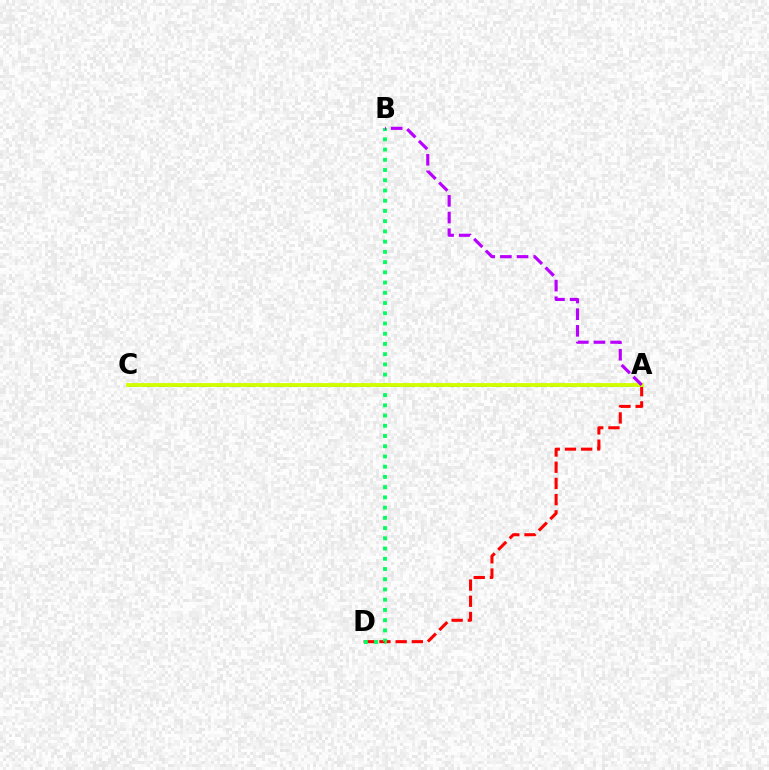{('A', 'D'): [{'color': '#ff0000', 'line_style': 'dashed', 'thickness': 2.2}], ('A', 'C'): [{'color': '#0074ff', 'line_style': 'dashed', 'thickness': 1.97}, {'color': '#d1ff00', 'line_style': 'solid', 'thickness': 2.76}], ('B', 'D'): [{'color': '#00ff5c', 'line_style': 'dotted', 'thickness': 2.78}], ('A', 'B'): [{'color': '#b900ff', 'line_style': 'dashed', 'thickness': 2.26}]}